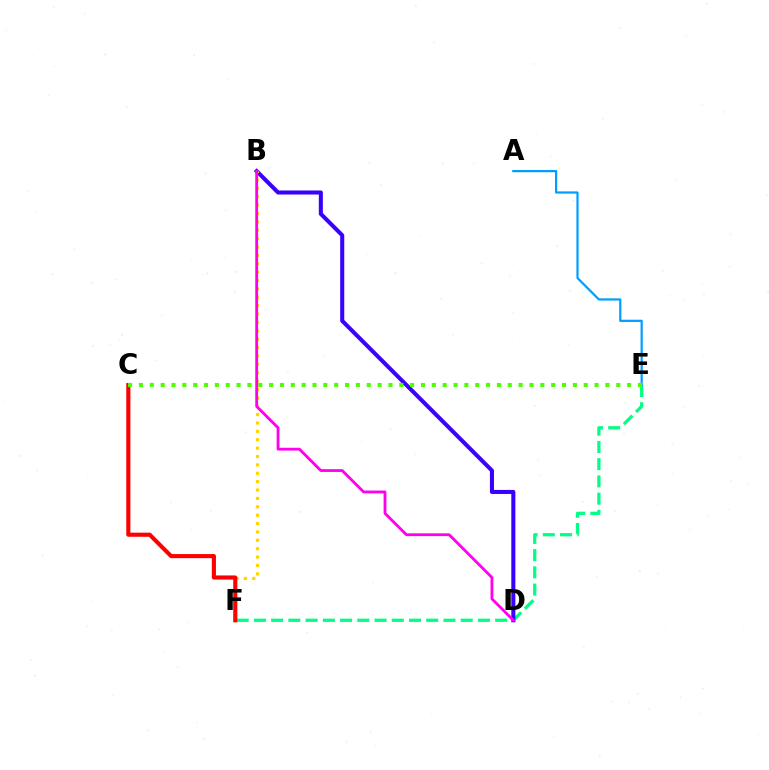{('E', 'F'): [{'color': '#00ff86', 'line_style': 'dashed', 'thickness': 2.34}], ('B', 'D'): [{'color': '#3700ff', 'line_style': 'solid', 'thickness': 2.92}, {'color': '#ff00ed', 'line_style': 'solid', 'thickness': 2.02}], ('B', 'F'): [{'color': '#ffd500', 'line_style': 'dotted', 'thickness': 2.28}], ('A', 'E'): [{'color': '#009eff', 'line_style': 'solid', 'thickness': 1.59}], ('C', 'F'): [{'color': '#ff0000', 'line_style': 'solid', 'thickness': 2.97}], ('C', 'E'): [{'color': '#4fff00', 'line_style': 'dotted', 'thickness': 2.95}]}